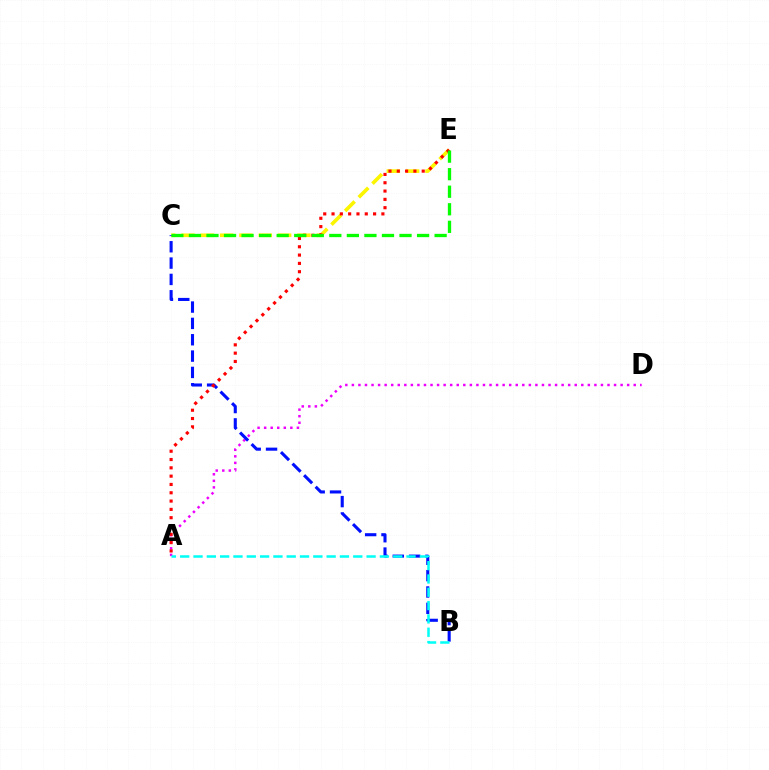{('C', 'E'): [{'color': '#fcf500', 'line_style': 'dashed', 'thickness': 2.63}, {'color': '#08ff00', 'line_style': 'dashed', 'thickness': 2.38}], ('A', 'D'): [{'color': '#ee00ff', 'line_style': 'dotted', 'thickness': 1.78}], ('B', 'C'): [{'color': '#0010ff', 'line_style': 'dashed', 'thickness': 2.22}], ('A', 'E'): [{'color': '#ff0000', 'line_style': 'dotted', 'thickness': 2.26}], ('A', 'B'): [{'color': '#00fff6', 'line_style': 'dashed', 'thickness': 1.81}]}